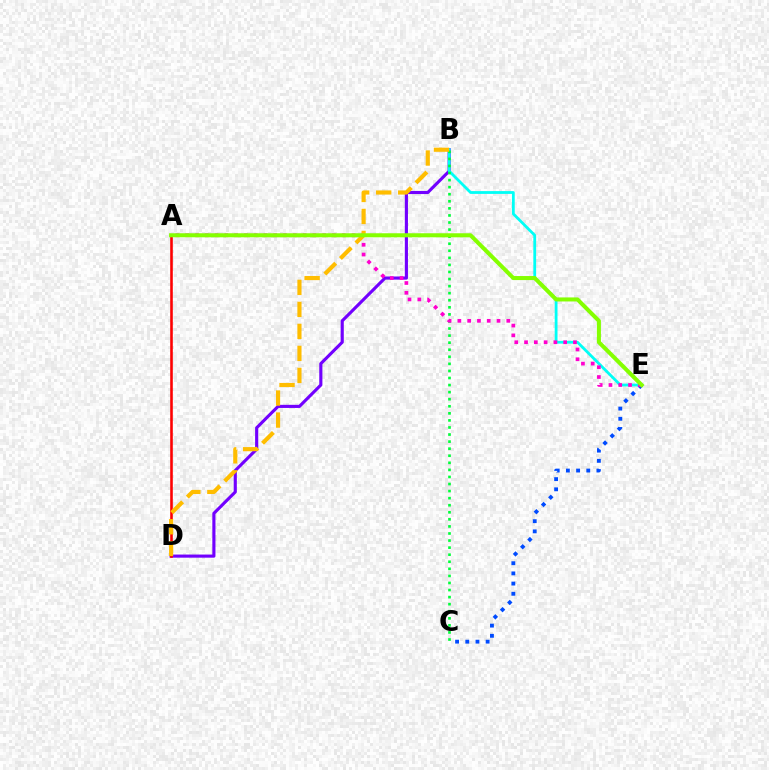{('B', 'D'): [{'color': '#7200ff', 'line_style': 'solid', 'thickness': 2.25}, {'color': '#ffbd00', 'line_style': 'dashed', 'thickness': 2.99}], ('B', 'E'): [{'color': '#00fff6', 'line_style': 'solid', 'thickness': 2.01}], ('B', 'C'): [{'color': '#00ff39', 'line_style': 'dotted', 'thickness': 1.92}], ('A', 'D'): [{'color': '#ff0000', 'line_style': 'solid', 'thickness': 1.87}], ('C', 'E'): [{'color': '#004bff', 'line_style': 'dotted', 'thickness': 2.77}], ('A', 'E'): [{'color': '#ff00cf', 'line_style': 'dotted', 'thickness': 2.66}, {'color': '#84ff00', 'line_style': 'solid', 'thickness': 2.91}]}